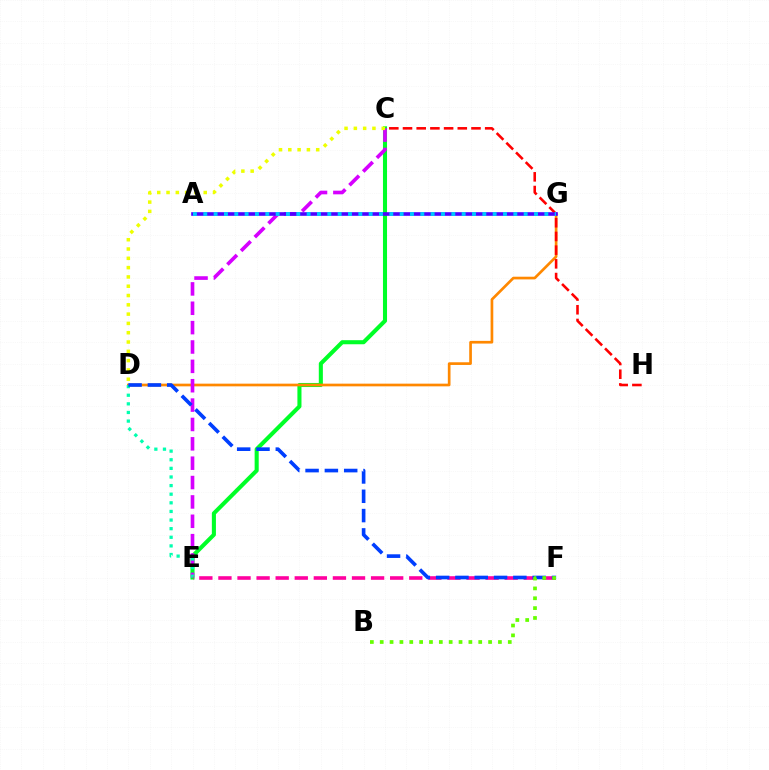{('C', 'E'): [{'color': '#00ff27', 'line_style': 'solid', 'thickness': 2.93}, {'color': '#d600ff', 'line_style': 'dashed', 'thickness': 2.63}], ('D', 'G'): [{'color': '#ff8800', 'line_style': 'solid', 'thickness': 1.93}], ('D', 'E'): [{'color': '#00ffaf', 'line_style': 'dotted', 'thickness': 2.34}], ('E', 'F'): [{'color': '#ff00a0', 'line_style': 'dashed', 'thickness': 2.59}], ('D', 'F'): [{'color': '#003fff', 'line_style': 'dashed', 'thickness': 2.62}], ('C', 'H'): [{'color': '#ff0000', 'line_style': 'dashed', 'thickness': 1.86}], ('A', 'G'): [{'color': '#4f00ff', 'line_style': 'solid', 'thickness': 2.61}, {'color': '#00c7ff', 'line_style': 'dotted', 'thickness': 2.81}], ('C', 'D'): [{'color': '#eeff00', 'line_style': 'dotted', 'thickness': 2.53}], ('B', 'F'): [{'color': '#66ff00', 'line_style': 'dotted', 'thickness': 2.68}]}